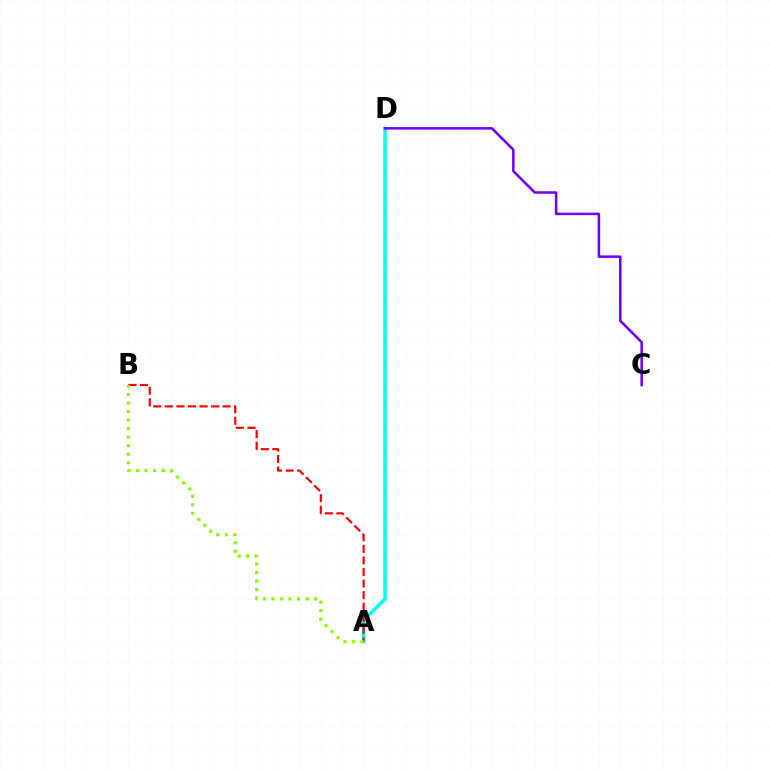{('A', 'D'): [{'color': '#00fff6', 'line_style': 'solid', 'thickness': 2.49}], ('C', 'D'): [{'color': '#7200ff', 'line_style': 'solid', 'thickness': 1.83}], ('A', 'B'): [{'color': '#ff0000', 'line_style': 'dashed', 'thickness': 1.57}, {'color': '#84ff00', 'line_style': 'dotted', 'thickness': 2.32}]}